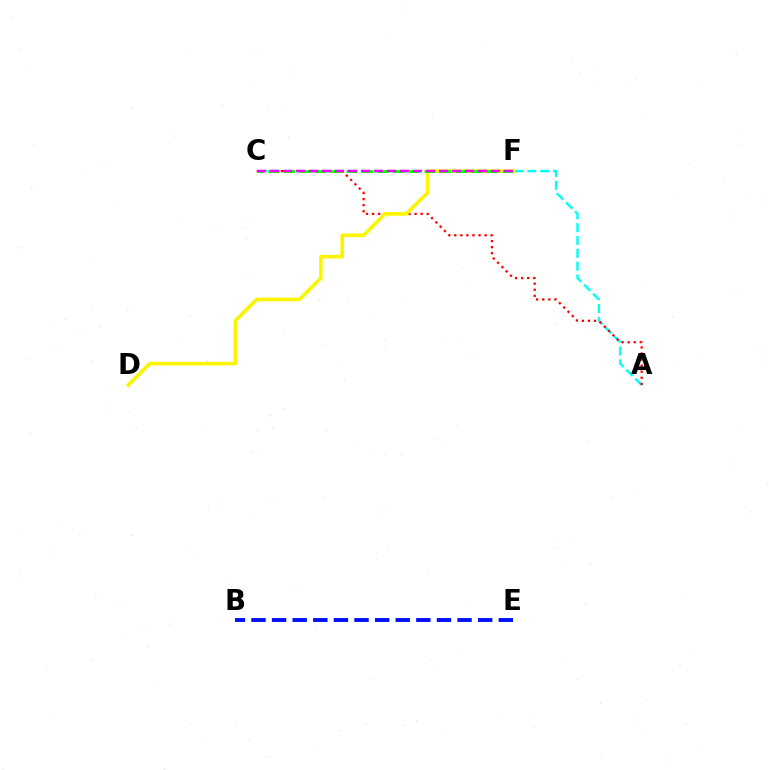{('A', 'C'): [{'color': '#00fff6', 'line_style': 'dashed', 'thickness': 1.74}, {'color': '#ff0000', 'line_style': 'dotted', 'thickness': 1.65}], ('B', 'E'): [{'color': '#0010ff', 'line_style': 'dashed', 'thickness': 2.8}], ('D', 'F'): [{'color': '#fcf500', 'line_style': 'solid', 'thickness': 2.62}], ('C', 'F'): [{'color': '#08ff00', 'line_style': 'dashed', 'thickness': 2.12}, {'color': '#ee00ff', 'line_style': 'dashed', 'thickness': 1.77}]}